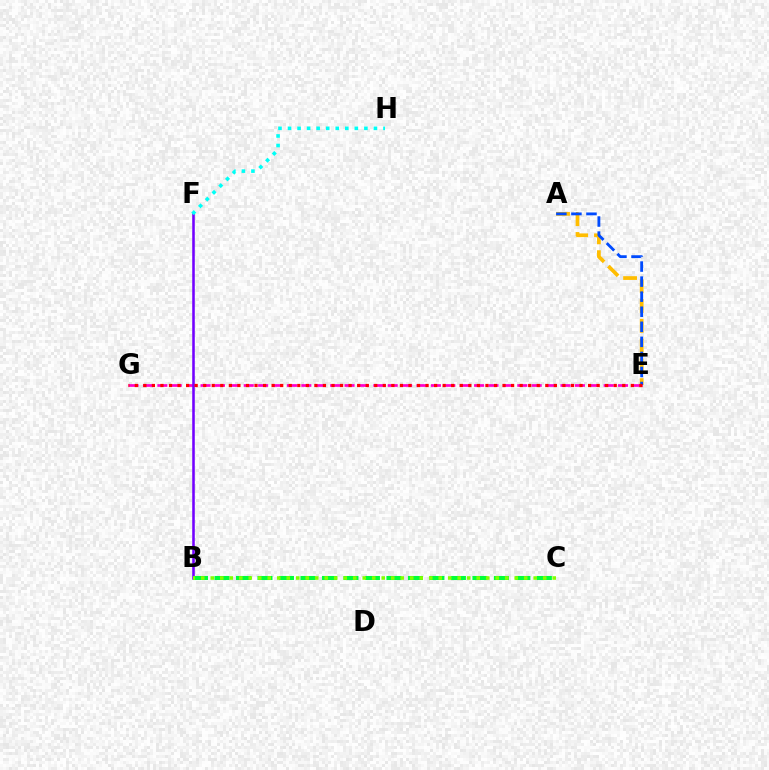{('E', 'G'): [{'color': '#ff00cf', 'line_style': 'dashed', 'thickness': 1.96}, {'color': '#ff0000', 'line_style': 'dotted', 'thickness': 2.32}], ('B', 'F'): [{'color': '#7200ff', 'line_style': 'solid', 'thickness': 1.84}], ('A', 'E'): [{'color': '#ffbd00', 'line_style': 'dashed', 'thickness': 2.69}, {'color': '#004bff', 'line_style': 'dashed', 'thickness': 2.05}], ('B', 'C'): [{'color': '#00ff39', 'line_style': 'dashed', 'thickness': 2.92}, {'color': '#84ff00', 'line_style': 'dotted', 'thickness': 2.58}], ('F', 'H'): [{'color': '#00fff6', 'line_style': 'dotted', 'thickness': 2.59}]}